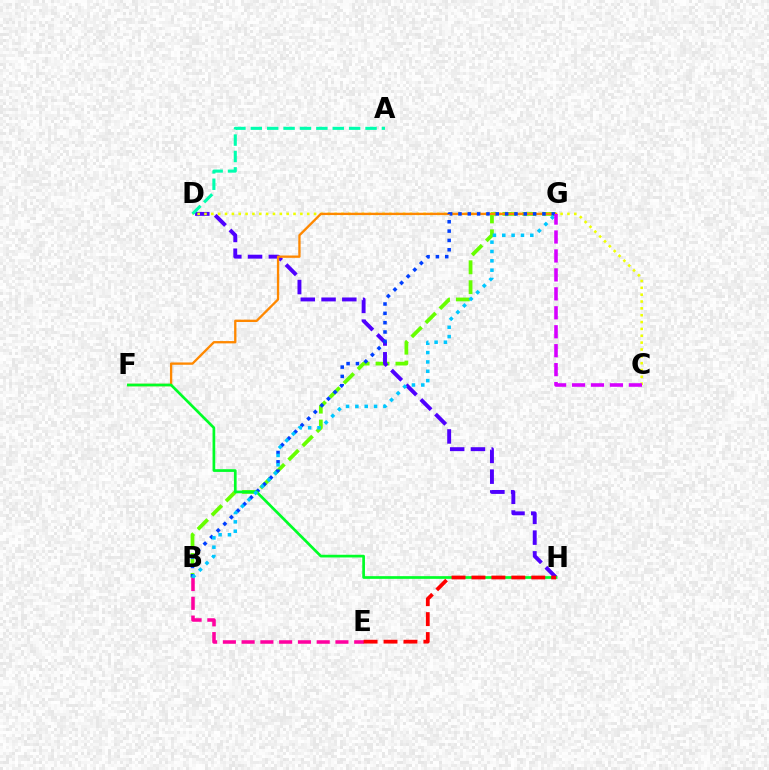{('B', 'G'): [{'color': '#66ff00', 'line_style': 'dashed', 'thickness': 2.71}, {'color': '#003fff', 'line_style': 'dotted', 'thickness': 2.54}, {'color': '#00c7ff', 'line_style': 'dotted', 'thickness': 2.54}], ('D', 'H'): [{'color': '#4f00ff', 'line_style': 'dashed', 'thickness': 2.82}], ('C', 'D'): [{'color': '#eeff00', 'line_style': 'dotted', 'thickness': 1.86}], ('F', 'G'): [{'color': '#ff8800', 'line_style': 'solid', 'thickness': 1.67}], ('F', 'H'): [{'color': '#00ff27', 'line_style': 'solid', 'thickness': 1.94}], ('B', 'E'): [{'color': '#ff00a0', 'line_style': 'dashed', 'thickness': 2.55}], ('E', 'H'): [{'color': '#ff0000', 'line_style': 'dashed', 'thickness': 2.71}], ('C', 'G'): [{'color': '#d600ff', 'line_style': 'dashed', 'thickness': 2.57}], ('A', 'D'): [{'color': '#00ffaf', 'line_style': 'dashed', 'thickness': 2.23}]}